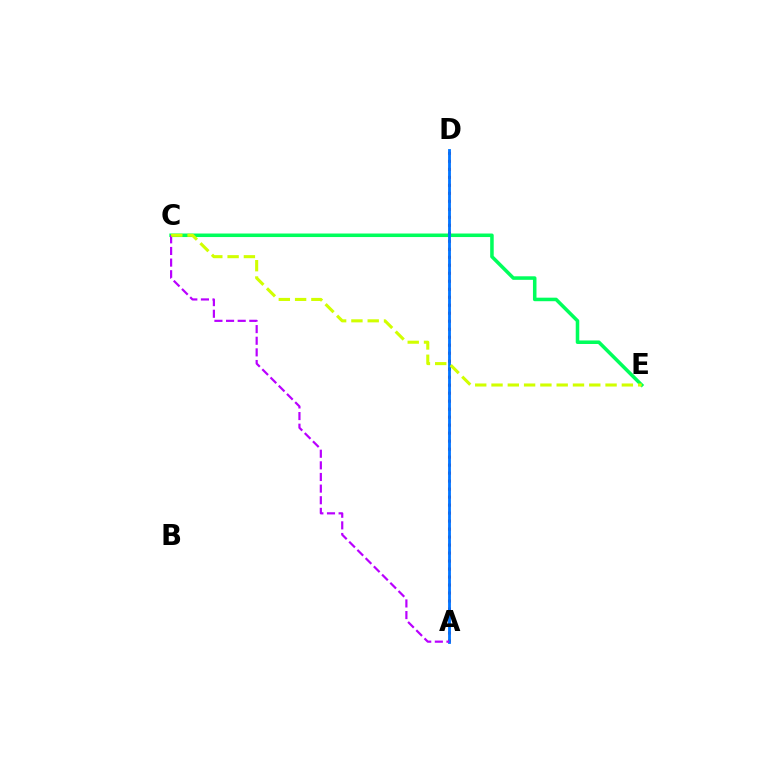{('C', 'E'): [{'color': '#00ff5c', 'line_style': 'solid', 'thickness': 2.55}, {'color': '#d1ff00', 'line_style': 'dashed', 'thickness': 2.21}], ('A', 'D'): [{'color': '#ff0000', 'line_style': 'dotted', 'thickness': 2.17}, {'color': '#0074ff', 'line_style': 'solid', 'thickness': 2.03}], ('A', 'C'): [{'color': '#b900ff', 'line_style': 'dashed', 'thickness': 1.58}]}